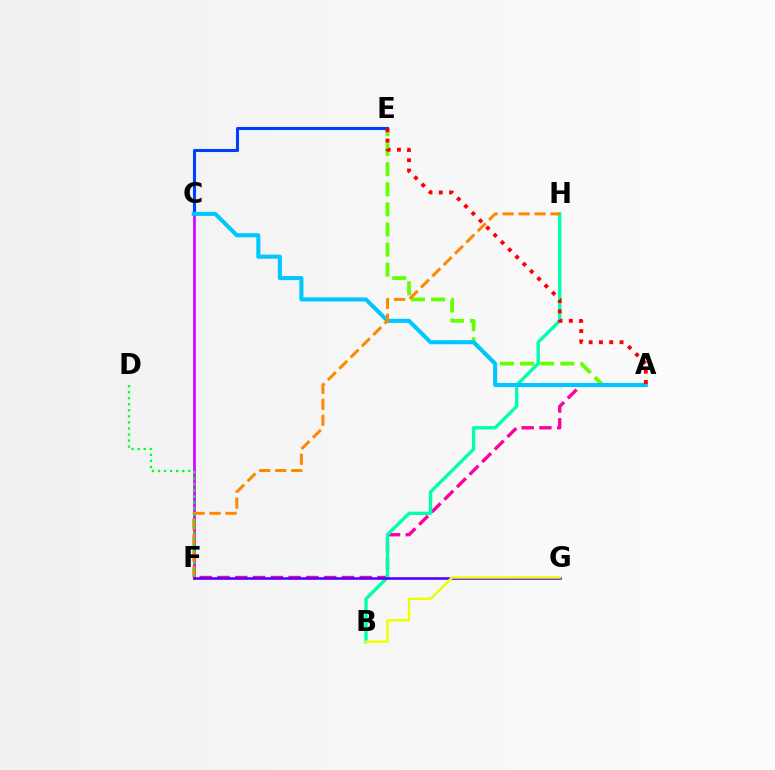{('A', 'E'): [{'color': '#66ff00', 'line_style': 'dashed', 'thickness': 2.73}, {'color': '#ff0000', 'line_style': 'dotted', 'thickness': 2.8}], ('A', 'F'): [{'color': '#ff00a0', 'line_style': 'dashed', 'thickness': 2.41}], ('C', 'F'): [{'color': '#d600ff', 'line_style': 'solid', 'thickness': 1.92}], ('C', 'E'): [{'color': '#003fff', 'line_style': 'solid', 'thickness': 2.21}], ('B', 'H'): [{'color': '#00ffaf', 'line_style': 'solid', 'thickness': 2.41}], ('A', 'C'): [{'color': '#00c7ff', 'line_style': 'solid', 'thickness': 2.93}], ('F', 'H'): [{'color': '#ff8800', 'line_style': 'dashed', 'thickness': 2.17}], ('D', 'F'): [{'color': '#00ff27', 'line_style': 'dotted', 'thickness': 1.64}], ('F', 'G'): [{'color': '#4f00ff', 'line_style': 'solid', 'thickness': 1.86}], ('B', 'G'): [{'color': '#eeff00', 'line_style': 'solid', 'thickness': 1.76}]}